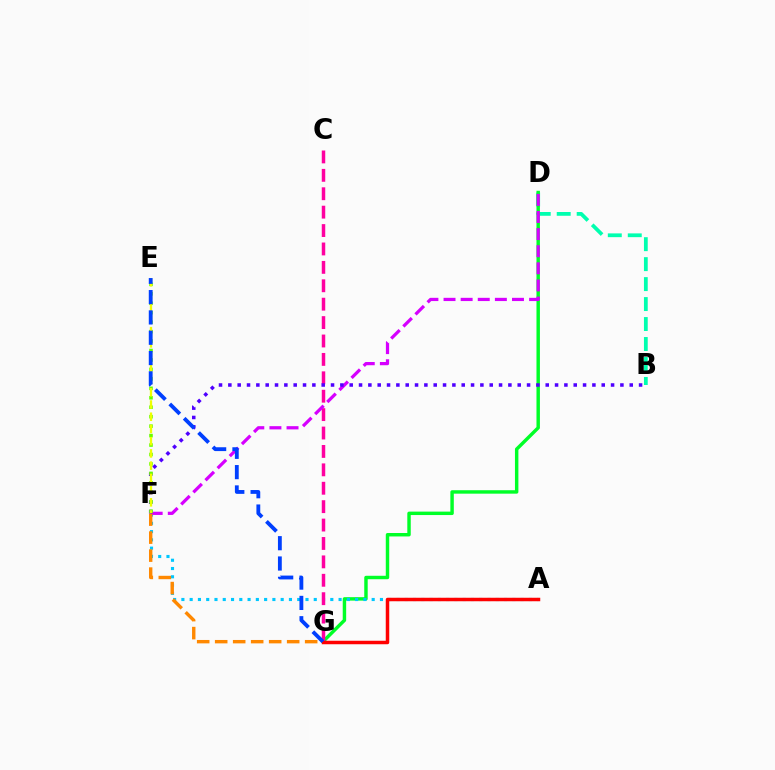{('B', 'D'): [{'color': '#00ffaf', 'line_style': 'dashed', 'thickness': 2.71}], ('D', 'G'): [{'color': '#00ff27', 'line_style': 'solid', 'thickness': 2.48}], ('A', 'F'): [{'color': '#00c7ff', 'line_style': 'dotted', 'thickness': 2.25}], ('C', 'G'): [{'color': '#ff00a0', 'line_style': 'dashed', 'thickness': 2.5}], ('D', 'F'): [{'color': '#d600ff', 'line_style': 'dashed', 'thickness': 2.32}], ('A', 'G'): [{'color': '#ff0000', 'line_style': 'solid', 'thickness': 2.52}], ('F', 'G'): [{'color': '#ff8800', 'line_style': 'dashed', 'thickness': 2.44}], ('B', 'F'): [{'color': '#4f00ff', 'line_style': 'dotted', 'thickness': 2.54}], ('E', 'F'): [{'color': '#66ff00', 'line_style': 'dotted', 'thickness': 2.57}, {'color': '#eeff00', 'line_style': 'dashed', 'thickness': 1.66}], ('E', 'G'): [{'color': '#003fff', 'line_style': 'dashed', 'thickness': 2.76}]}